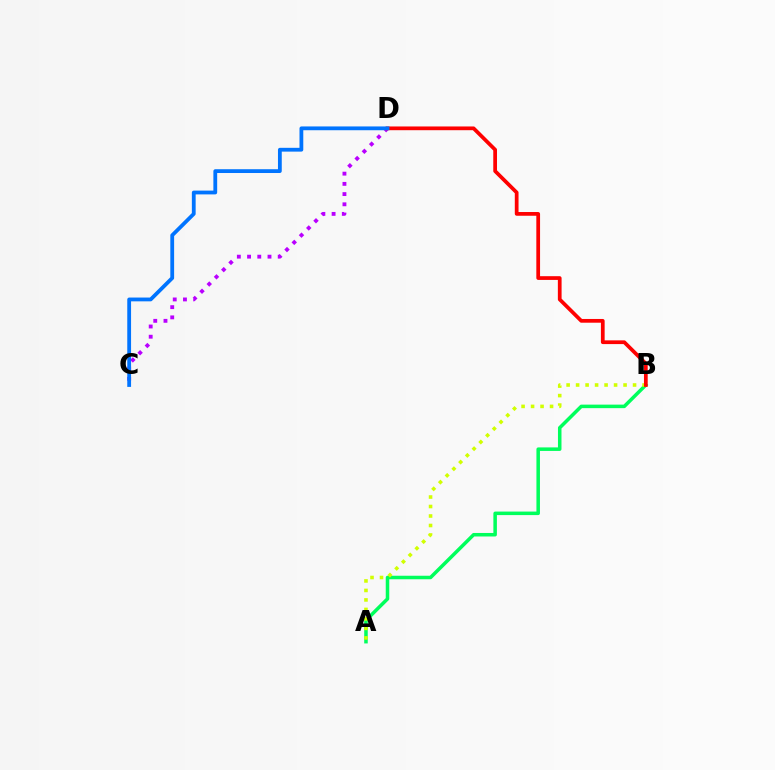{('C', 'D'): [{'color': '#b900ff', 'line_style': 'dotted', 'thickness': 2.78}, {'color': '#0074ff', 'line_style': 'solid', 'thickness': 2.73}], ('A', 'B'): [{'color': '#00ff5c', 'line_style': 'solid', 'thickness': 2.53}, {'color': '#d1ff00', 'line_style': 'dotted', 'thickness': 2.58}], ('B', 'D'): [{'color': '#ff0000', 'line_style': 'solid', 'thickness': 2.69}]}